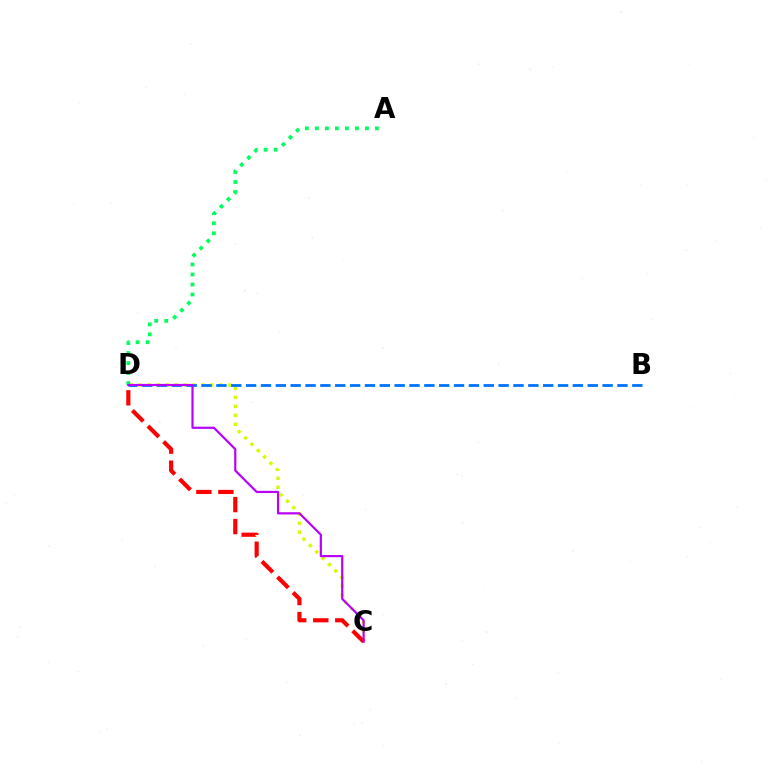{('C', 'D'): [{'color': '#d1ff00', 'line_style': 'dotted', 'thickness': 2.43}, {'color': '#ff0000', 'line_style': 'dashed', 'thickness': 2.99}, {'color': '#b900ff', 'line_style': 'solid', 'thickness': 1.58}], ('B', 'D'): [{'color': '#0074ff', 'line_style': 'dashed', 'thickness': 2.02}], ('A', 'D'): [{'color': '#00ff5c', 'line_style': 'dotted', 'thickness': 2.72}]}